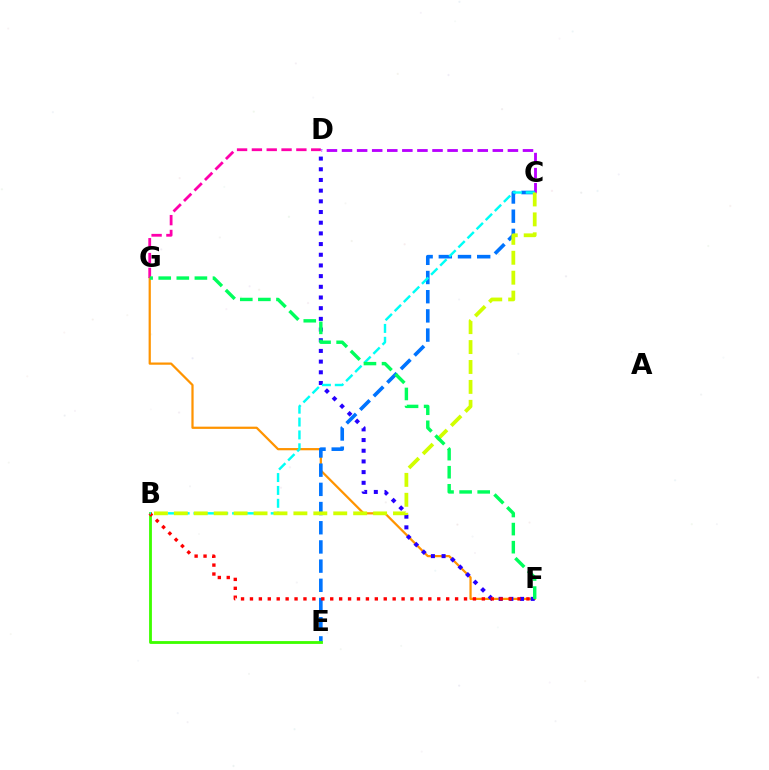{('F', 'G'): [{'color': '#ff9400', 'line_style': 'solid', 'thickness': 1.61}, {'color': '#00ff5c', 'line_style': 'dashed', 'thickness': 2.46}], ('C', 'D'): [{'color': '#b900ff', 'line_style': 'dashed', 'thickness': 2.05}], ('D', 'G'): [{'color': '#ff00ac', 'line_style': 'dashed', 'thickness': 2.01}], ('C', 'E'): [{'color': '#0074ff', 'line_style': 'dashed', 'thickness': 2.61}], ('D', 'F'): [{'color': '#2500ff', 'line_style': 'dotted', 'thickness': 2.9}], ('B', 'E'): [{'color': '#3dff00', 'line_style': 'solid', 'thickness': 2.03}], ('B', 'F'): [{'color': '#ff0000', 'line_style': 'dotted', 'thickness': 2.42}], ('B', 'C'): [{'color': '#00fff6', 'line_style': 'dashed', 'thickness': 1.75}, {'color': '#d1ff00', 'line_style': 'dashed', 'thickness': 2.71}]}